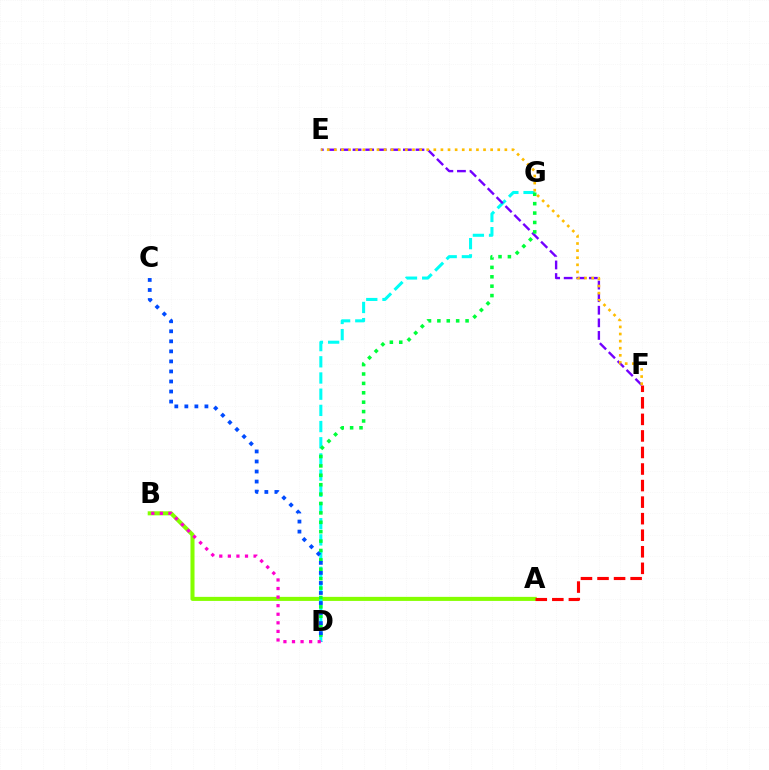{('A', 'B'): [{'color': '#84ff00', 'line_style': 'solid', 'thickness': 2.91}], ('D', 'G'): [{'color': '#00fff6', 'line_style': 'dashed', 'thickness': 2.2}, {'color': '#00ff39', 'line_style': 'dotted', 'thickness': 2.55}], ('E', 'F'): [{'color': '#7200ff', 'line_style': 'dashed', 'thickness': 1.71}, {'color': '#ffbd00', 'line_style': 'dotted', 'thickness': 1.93}], ('C', 'D'): [{'color': '#004bff', 'line_style': 'dotted', 'thickness': 2.73}], ('A', 'F'): [{'color': '#ff0000', 'line_style': 'dashed', 'thickness': 2.25}], ('B', 'D'): [{'color': '#ff00cf', 'line_style': 'dotted', 'thickness': 2.33}]}